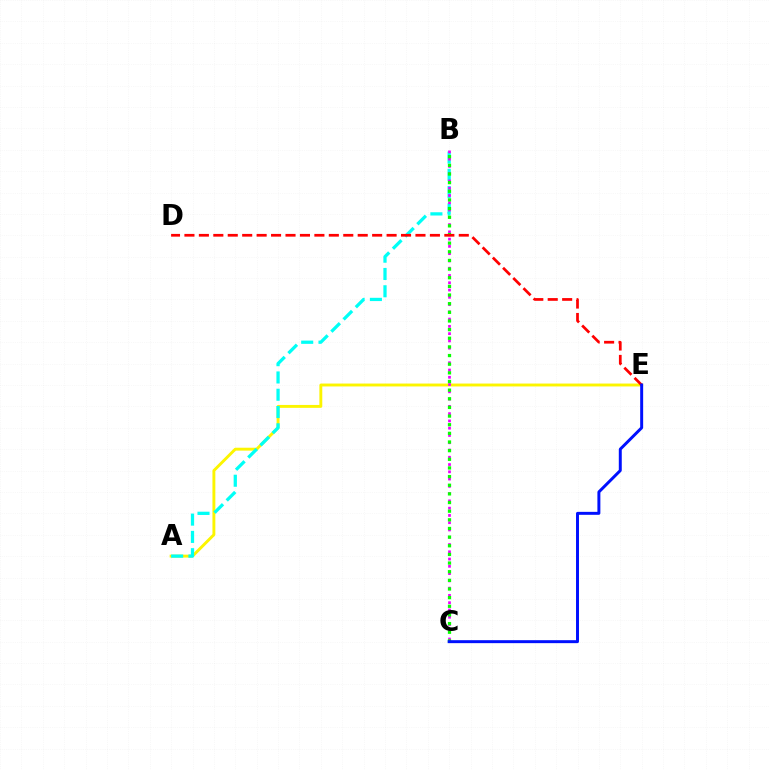{('A', 'E'): [{'color': '#fcf500', 'line_style': 'solid', 'thickness': 2.09}], ('A', 'B'): [{'color': '#00fff6', 'line_style': 'dashed', 'thickness': 2.35}], ('B', 'C'): [{'color': '#ee00ff', 'line_style': 'dotted', 'thickness': 1.98}, {'color': '#08ff00', 'line_style': 'dotted', 'thickness': 2.35}], ('D', 'E'): [{'color': '#ff0000', 'line_style': 'dashed', 'thickness': 1.96}], ('C', 'E'): [{'color': '#0010ff', 'line_style': 'solid', 'thickness': 2.13}]}